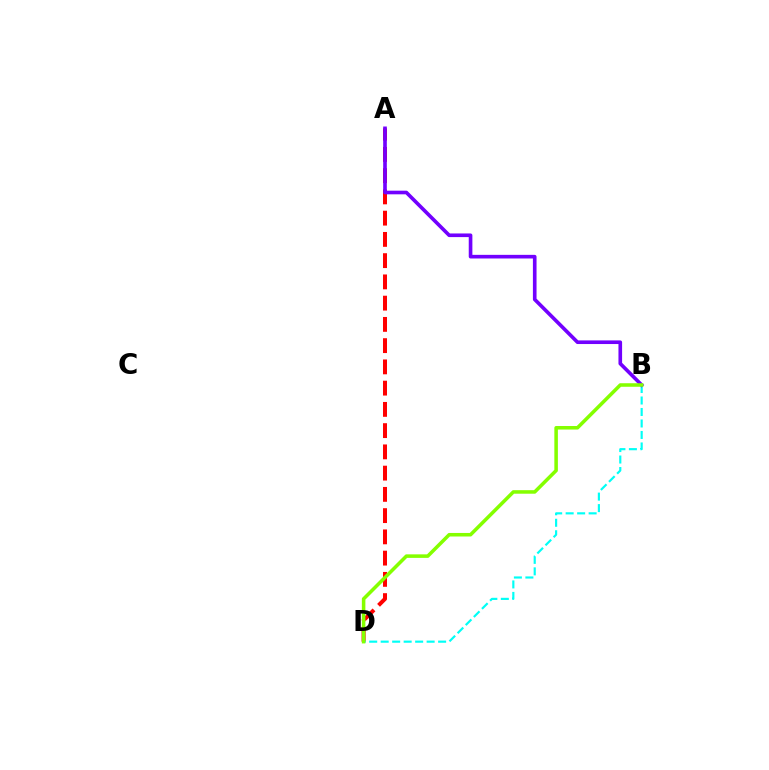{('A', 'D'): [{'color': '#ff0000', 'line_style': 'dashed', 'thickness': 2.89}], ('B', 'D'): [{'color': '#00fff6', 'line_style': 'dashed', 'thickness': 1.56}, {'color': '#84ff00', 'line_style': 'solid', 'thickness': 2.55}], ('A', 'B'): [{'color': '#7200ff', 'line_style': 'solid', 'thickness': 2.62}]}